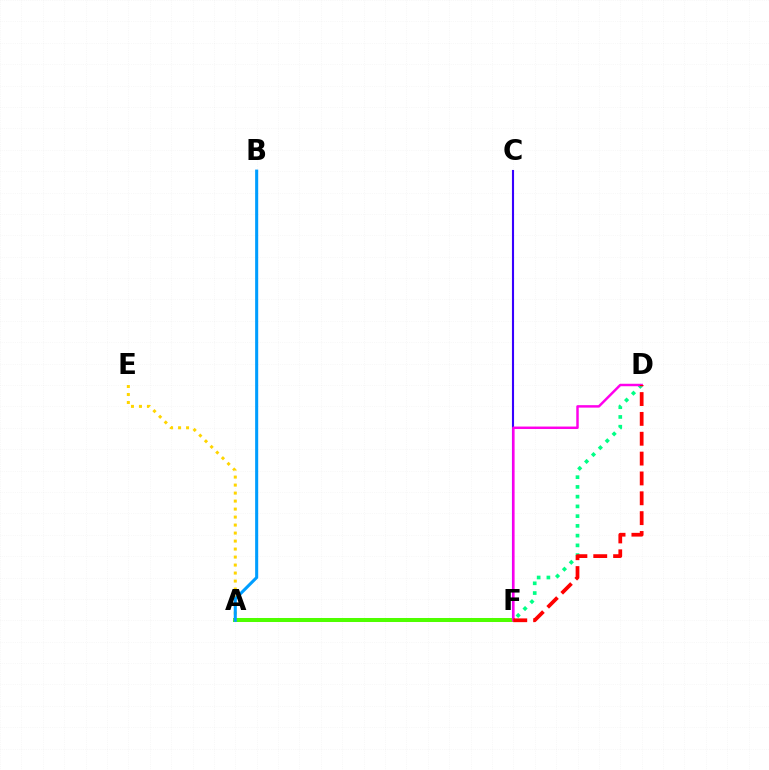{('D', 'F'): [{'color': '#00ff86', 'line_style': 'dotted', 'thickness': 2.65}, {'color': '#ff00ed', 'line_style': 'solid', 'thickness': 1.78}, {'color': '#ff0000', 'line_style': 'dashed', 'thickness': 2.7}], ('C', 'F'): [{'color': '#3700ff', 'line_style': 'solid', 'thickness': 1.52}], ('A', 'F'): [{'color': '#4fff00', 'line_style': 'solid', 'thickness': 2.89}], ('A', 'E'): [{'color': '#ffd500', 'line_style': 'dotted', 'thickness': 2.17}], ('A', 'B'): [{'color': '#009eff', 'line_style': 'solid', 'thickness': 2.21}]}